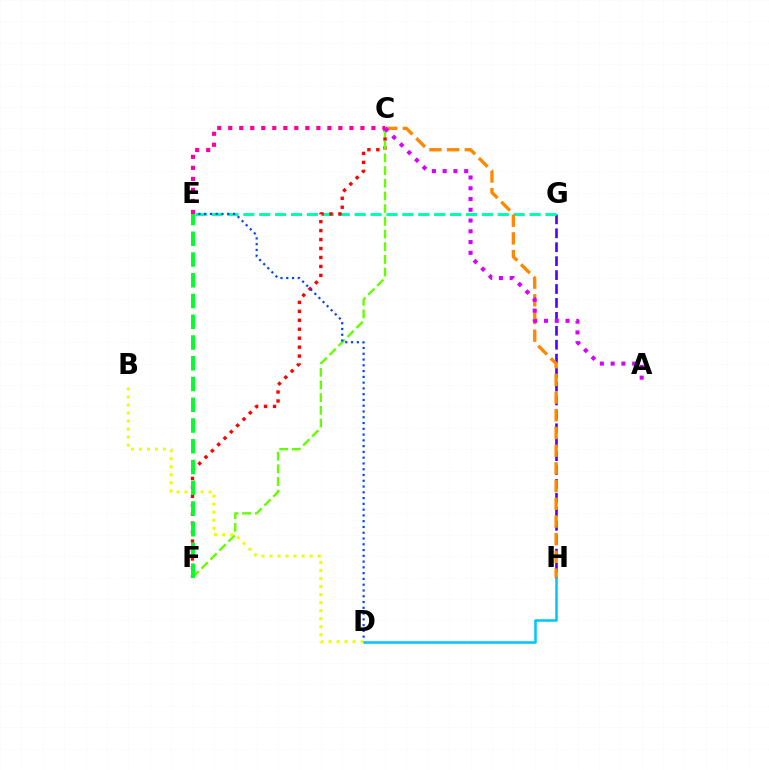{('G', 'H'): [{'color': '#4f00ff', 'line_style': 'dashed', 'thickness': 1.89}], ('D', 'H'): [{'color': '#00c7ff', 'line_style': 'solid', 'thickness': 1.84}], ('E', 'G'): [{'color': '#00ffaf', 'line_style': 'dashed', 'thickness': 2.16}], ('C', 'F'): [{'color': '#ff0000', 'line_style': 'dotted', 'thickness': 2.43}, {'color': '#66ff00', 'line_style': 'dashed', 'thickness': 1.72}], ('C', 'H'): [{'color': '#ff8800', 'line_style': 'dashed', 'thickness': 2.4}], ('D', 'E'): [{'color': '#003fff', 'line_style': 'dotted', 'thickness': 1.57}], ('C', 'E'): [{'color': '#ff00a0', 'line_style': 'dotted', 'thickness': 2.99}], ('B', 'D'): [{'color': '#eeff00', 'line_style': 'dotted', 'thickness': 2.18}], ('A', 'C'): [{'color': '#d600ff', 'line_style': 'dotted', 'thickness': 2.92}], ('E', 'F'): [{'color': '#00ff27', 'line_style': 'dashed', 'thickness': 2.82}]}